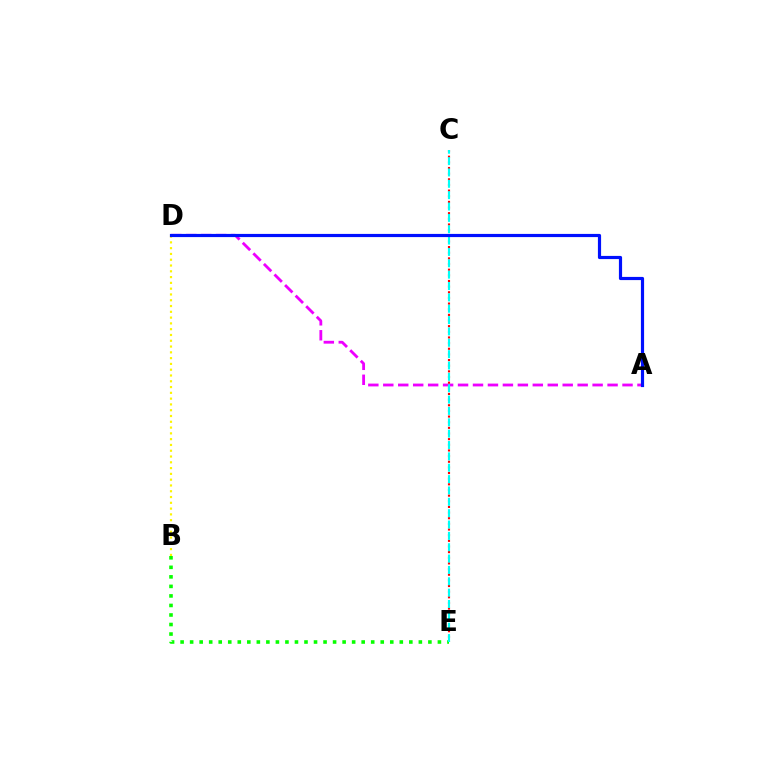{('A', 'D'): [{'color': '#ee00ff', 'line_style': 'dashed', 'thickness': 2.03}, {'color': '#0010ff', 'line_style': 'solid', 'thickness': 2.29}], ('B', 'D'): [{'color': '#fcf500', 'line_style': 'dotted', 'thickness': 1.57}], ('B', 'E'): [{'color': '#08ff00', 'line_style': 'dotted', 'thickness': 2.59}], ('C', 'E'): [{'color': '#ff0000', 'line_style': 'dotted', 'thickness': 1.53}, {'color': '#00fff6', 'line_style': 'dashed', 'thickness': 1.54}]}